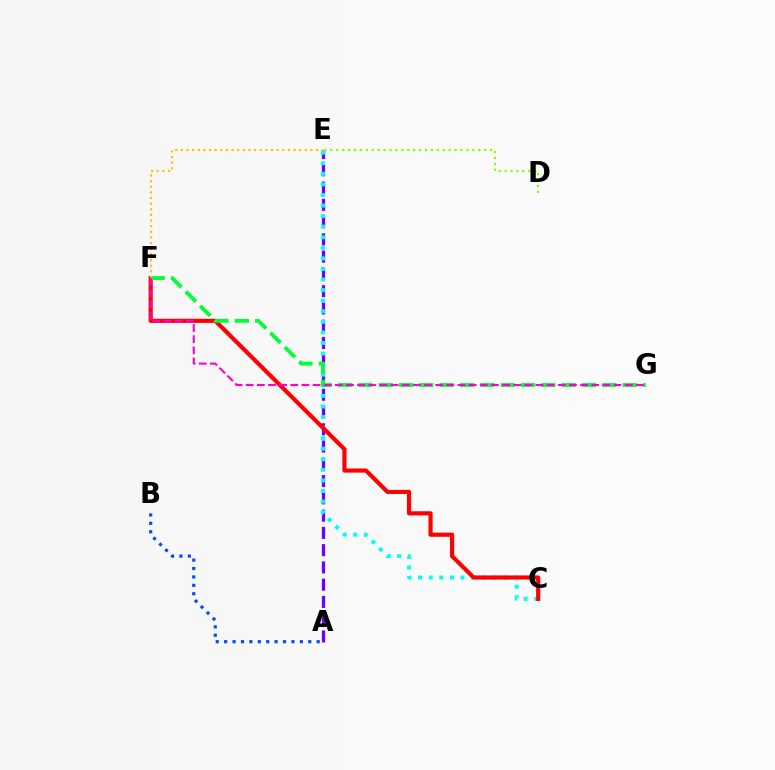{('A', 'B'): [{'color': '#004bff', 'line_style': 'dotted', 'thickness': 2.28}], ('A', 'E'): [{'color': '#7200ff', 'line_style': 'dashed', 'thickness': 2.35}], ('C', 'E'): [{'color': '#00fff6', 'line_style': 'dotted', 'thickness': 2.87}], ('C', 'F'): [{'color': '#ff0000', 'line_style': 'solid', 'thickness': 2.99}], ('F', 'G'): [{'color': '#00ff39', 'line_style': 'dashed', 'thickness': 2.76}, {'color': '#ff00cf', 'line_style': 'dashed', 'thickness': 1.51}], ('E', 'F'): [{'color': '#ffbd00', 'line_style': 'dotted', 'thickness': 1.53}], ('D', 'E'): [{'color': '#84ff00', 'line_style': 'dotted', 'thickness': 1.61}]}